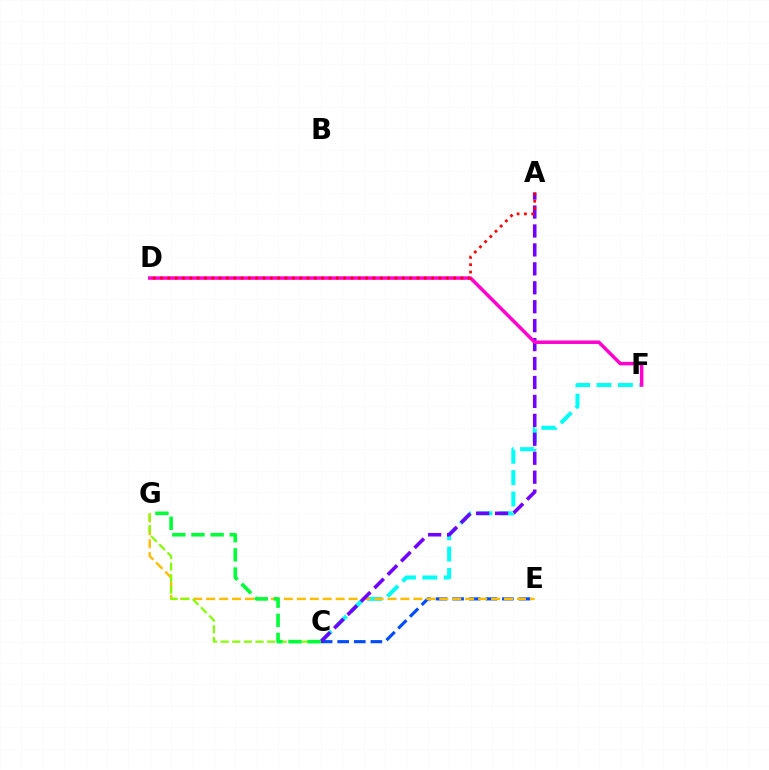{('C', 'F'): [{'color': '#00fff6', 'line_style': 'dashed', 'thickness': 2.9}], ('C', 'E'): [{'color': '#004bff', 'line_style': 'dashed', 'thickness': 2.25}], ('E', 'G'): [{'color': '#ffbd00', 'line_style': 'dashed', 'thickness': 1.76}], ('A', 'C'): [{'color': '#7200ff', 'line_style': 'dashed', 'thickness': 2.57}], ('C', 'G'): [{'color': '#84ff00', 'line_style': 'dashed', 'thickness': 1.58}, {'color': '#00ff39', 'line_style': 'dashed', 'thickness': 2.6}], ('D', 'F'): [{'color': '#ff00cf', 'line_style': 'solid', 'thickness': 2.51}], ('A', 'D'): [{'color': '#ff0000', 'line_style': 'dotted', 'thickness': 1.99}]}